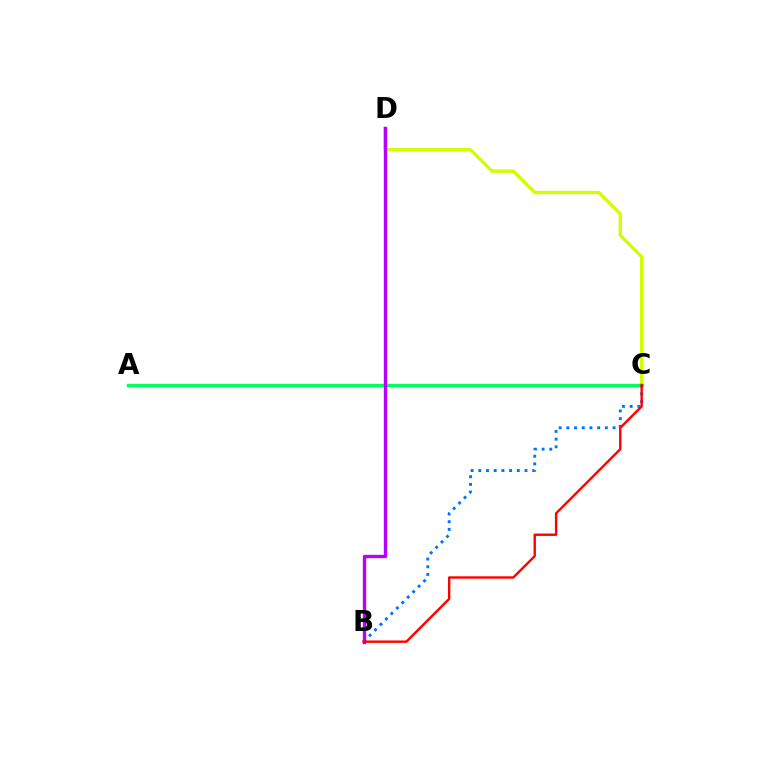{('C', 'D'): [{'color': '#d1ff00', 'line_style': 'solid', 'thickness': 2.42}], ('A', 'C'): [{'color': '#00ff5c', 'line_style': 'solid', 'thickness': 2.45}], ('B', 'C'): [{'color': '#0074ff', 'line_style': 'dotted', 'thickness': 2.09}, {'color': '#ff0000', 'line_style': 'solid', 'thickness': 1.72}], ('B', 'D'): [{'color': '#b900ff', 'line_style': 'solid', 'thickness': 2.42}]}